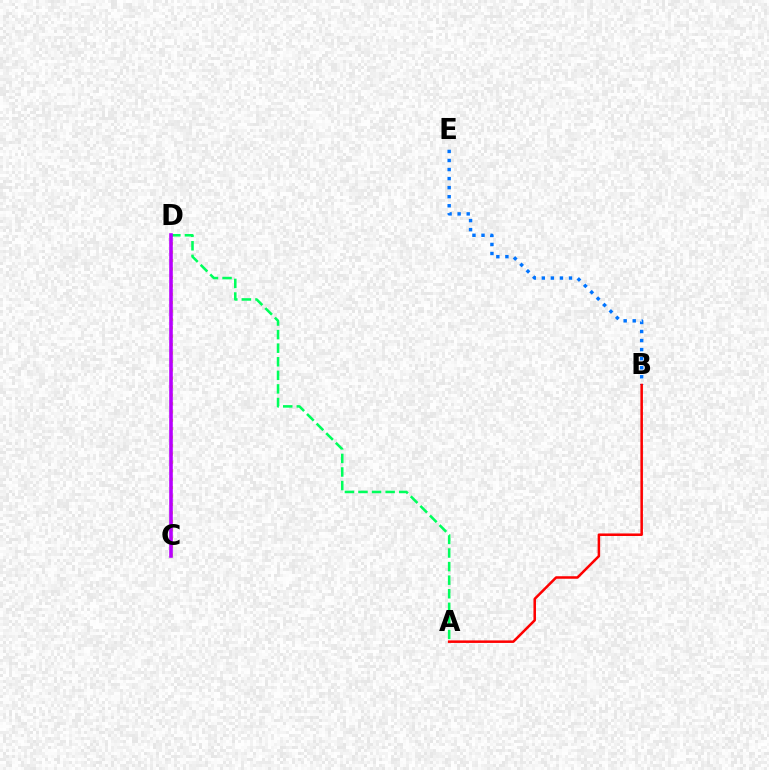{('C', 'D'): [{'color': '#d1ff00', 'line_style': 'dotted', 'thickness': 2.29}, {'color': '#b900ff', 'line_style': 'solid', 'thickness': 2.59}], ('A', 'D'): [{'color': '#00ff5c', 'line_style': 'dashed', 'thickness': 1.84}], ('B', 'E'): [{'color': '#0074ff', 'line_style': 'dotted', 'thickness': 2.46}], ('A', 'B'): [{'color': '#ff0000', 'line_style': 'solid', 'thickness': 1.82}]}